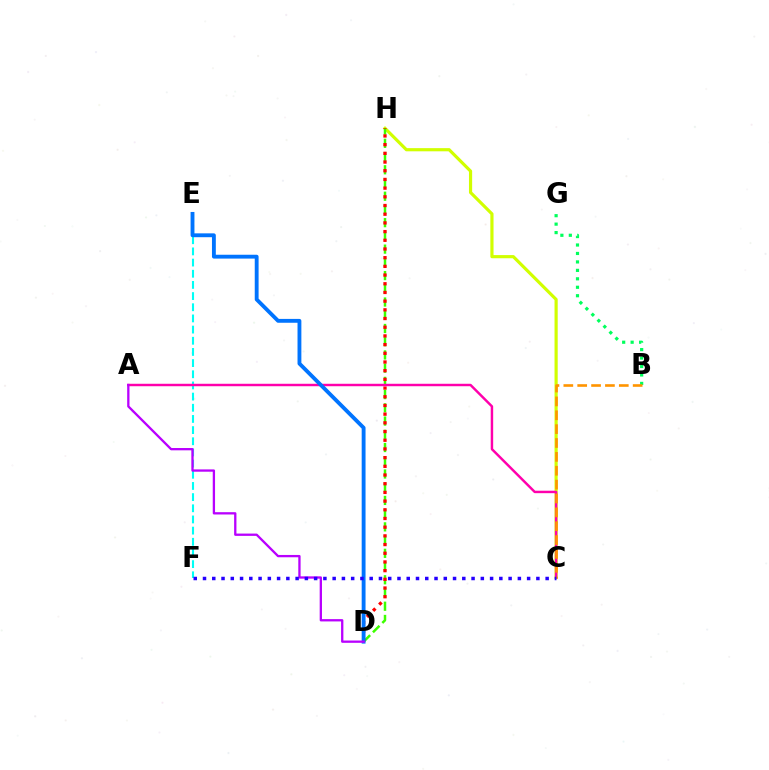{('E', 'F'): [{'color': '#00fff6', 'line_style': 'dashed', 'thickness': 1.52}], ('B', 'G'): [{'color': '#00ff5c', 'line_style': 'dotted', 'thickness': 2.3}], ('C', 'H'): [{'color': '#d1ff00', 'line_style': 'solid', 'thickness': 2.28}], ('D', 'H'): [{'color': '#3dff00', 'line_style': 'dashed', 'thickness': 1.8}, {'color': '#ff0000', 'line_style': 'dotted', 'thickness': 2.36}], ('A', 'C'): [{'color': '#ff00ac', 'line_style': 'solid', 'thickness': 1.76}], ('B', 'C'): [{'color': '#ff9400', 'line_style': 'dashed', 'thickness': 1.88}], ('D', 'E'): [{'color': '#0074ff', 'line_style': 'solid', 'thickness': 2.77}], ('A', 'D'): [{'color': '#b900ff', 'line_style': 'solid', 'thickness': 1.66}], ('C', 'F'): [{'color': '#2500ff', 'line_style': 'dotted', 'thickness': 2.52}]}